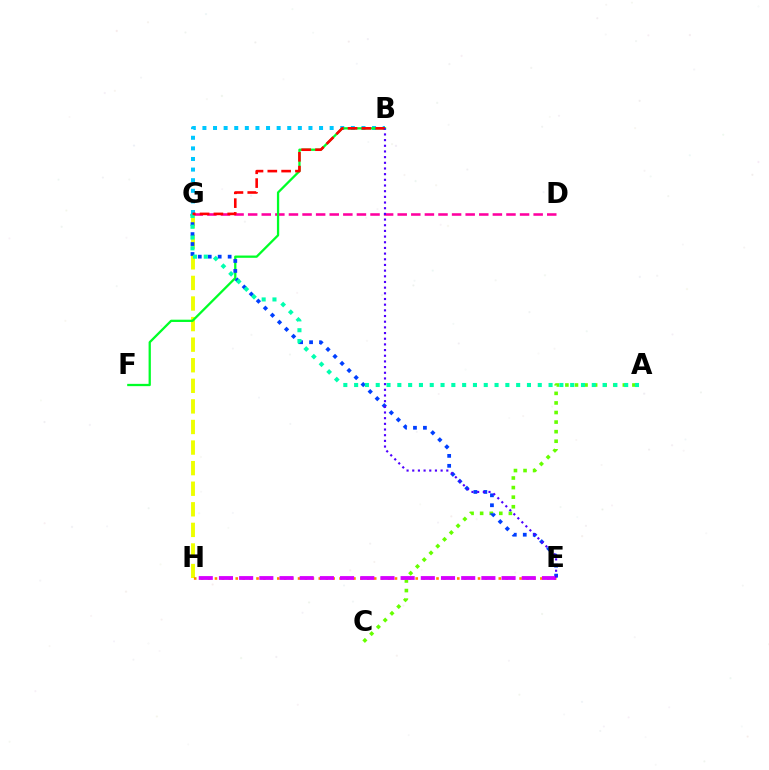{('G', 'H'): [{'color': '#eeff00', 'line_style': 'dashed', 'thickness': 2.8}], ('B', 'G'): [{'color': '#00c7ff', 'line_style': 'dotted', 'thickness': 2.88}, {'color': '#ff0000', 'line_style': 'dashed', 'thickness': 1.88}], ('D', 'G'): [{'color': '#ff00a0', 'line_style': 'dashed', 'thickness': 1.85}], ('B', 'F'): [{'color': '#00ff27', 'line_style': 'solid', 'thickness': 1.64}], ('A', 'C'): [{'color': '#66ff00', 'line_style': 'dotted', 'thickness': 2.6}], ('E', 'H'): [{'color': '#ff8800', 'line_style': 'dotted', 'thickness': 1.88}, {'color': '#d600ff', 'line_style': 'dashed', 'thickness': 2.74}], ('E', 'G'): [{'color': '#003fff', 'line_style': 'dotted', 'thickness': 2.7}], ('A', 'G'): [{'color': '#00ffaf', 'line_style': 'dotted', 'thickness': 2.93}], ('B', 'E'): [{'color': '#4f00ff', 'line_style': 'dotted', 'thickness': 1.54}]}